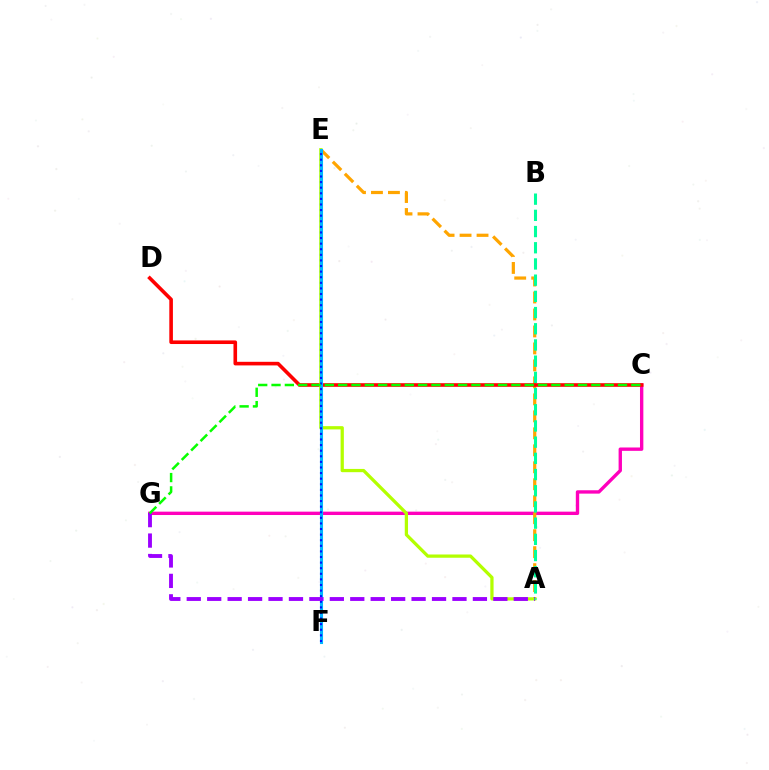{('C', 'G'): [{'color': '#ff00bd', 'line_style': 'solid', 'thickness': 2.42}, {'color': '#08ff00', 'line_style': 'dashed', 'thickness': 1.81}], ('A', 'E'): [{'color': '#ffa500', 'line_style': 'dashed', 'thickness': 2.31}, {'color': '#b3ff00', 'line_style': 'solid', 'thickness': 2.34}], ('C', 'D'): [{'color': '#ff0000', 'line_style': 'solid', 'thickness': 2.6}], ('E', 'F'): [{'color': '#00b5ff', 'line_style': 'solid', 'thickness': 2.22}, {'color': '#0010ff', 'line_style': 'dotted', 'thickness': 1.52}], ('A', 'G'): [{'color': '#9b00ff', 'line_style': 'dashed', 'thickness': 2.78}], ('A', 'B'): [{'color': '#00ff9d', 'line_style': 'dashed', 'thickness': 2.2}]}